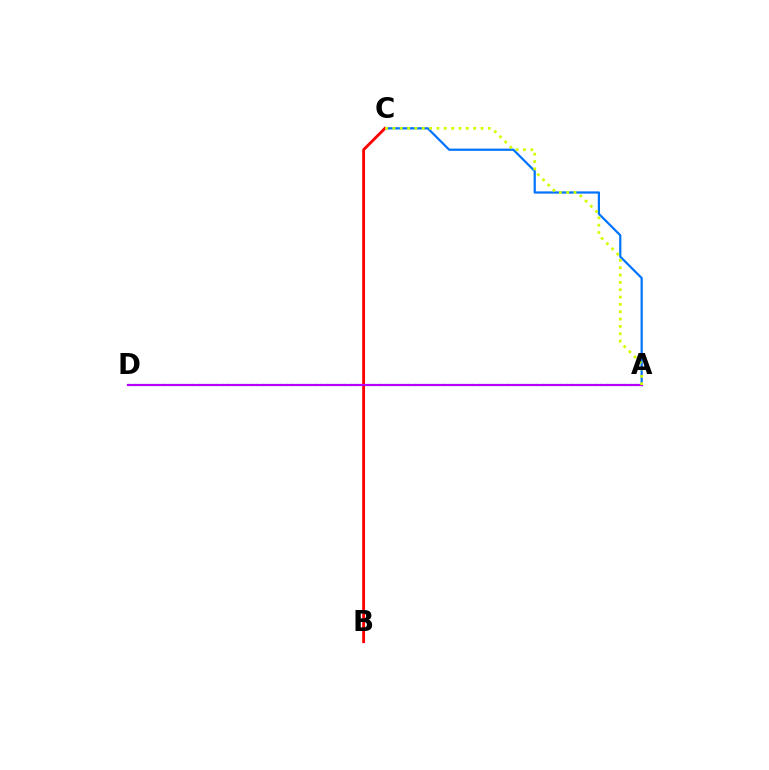{('A', 'D'): [{'color': '#00ff5c', 'line_style': 'dotted', 'thickness': 1.58}, {'color': '#b900ff', 'line_style': 'solid', 'thickness': 1.58}], ('A', 'C'): [{'color': '#0074ff', 'line_style': 'solid', 'thickness': 1.61}, {'color': '#d1ff00', 'line_style': 'dotted', 'thickness': 1.99}], ('B', 'C'): [{'color': '#ff0000', 'line_style': 'solid', 'thickness': 2.06}]}